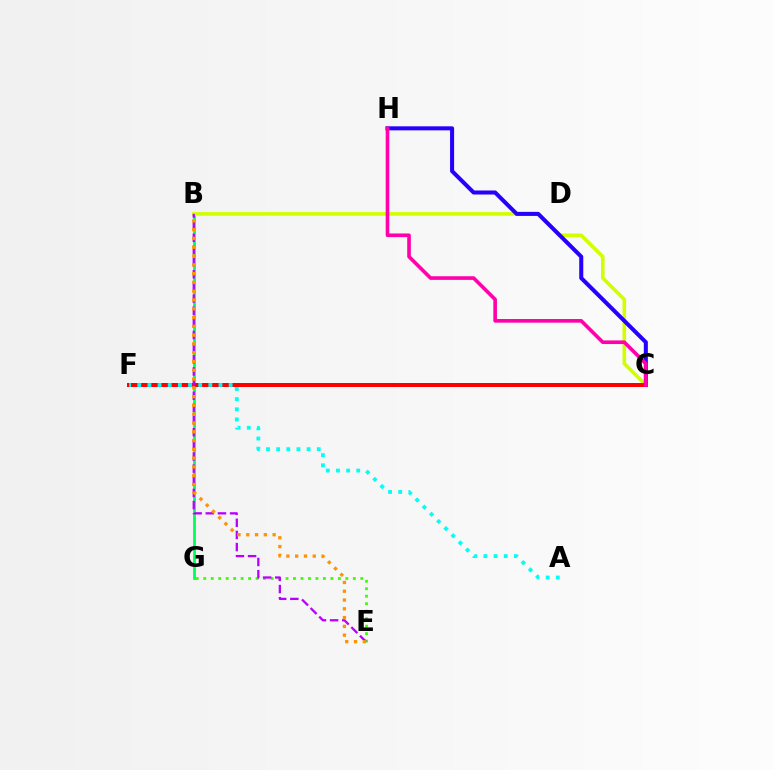{('E', 'G'): [{'color': '#3dff00', 'line_style': 'dotted', 'thickness': 2.03}], ('B', 'G'): [{'color': '#00ff5c', 'line_style': 'solid', 'thickness': 2.02}], ('B', 'C'): [{'color': '#d1ff00', 'line_style': 'solid', 'thickness': 2.6}], ('C', 'F'): [{'color': '#0074ff', 'line_style': 'dashed', 'thickness': 1.99}, {'color': '#ff0000', 'line_style': 'solid', 'thickness': 2.88}], ('C', 'H'): [{'color': '#2500ff', 'line_style': 'solid', 'thickness': 2.91}, {'color': '#ff00ac', 'line_style': 'solid', 'thickness': 2.61}], ('B', 'E'): [{'color': '#b900ff', 'line_style': 'dashed', 'thickness': 1.65}, {'color': '#ff9400', 'line_style': 'dotted', 'thickness': 2.39}], ('A', 'F'): [{'color': '#00fff6', 'line_style': 'dotted', 'thickness': 2.76}]}